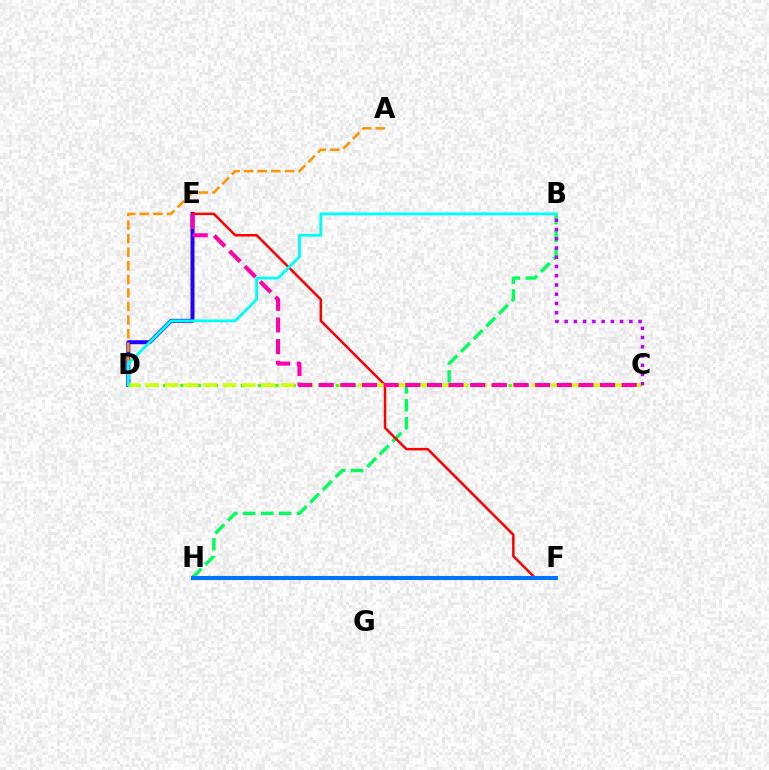{('D', 'E'): [{'color': '#2500ff', 'line_style': 'solid', 'thickness': 2.88}], ('C', 'D'): [{'color': '#3dff00', 'line_style': 'dotted', 'thickness': 2.35}, {'color': '#d1ff00', 'line_style': 'dashed', 'thickness': 2.62}], ('B', 'H'): [{'color': '#00ff5c', 'line_style': 'dashed', 'thickness': 2.43}], ('E', 'F'): [{'color': '#ff0000', 'line_style': 'solid', 'thickness': 1.8}], ('F', 'H'): [{'color': '#0074ff', 'line_style': 'solid', 'thickness': 2.94}], ('A', 'D'): [{'color': '#ff9400', 'line_style': 'dashed', 'thickness': 1.84}], ('C', 'E'): [{'color': '#ff00ac', 'line_style': 'dashed', 'thickness': 2.94}], ('B', 'C'): [{'color': '#b900ff', 'line_style': 'dotted', 'thickness': 2.51}], ('B', 'D'): [{'color': '#00fff6', 'line_style': 'solid', 'thickness': 2.05}]}